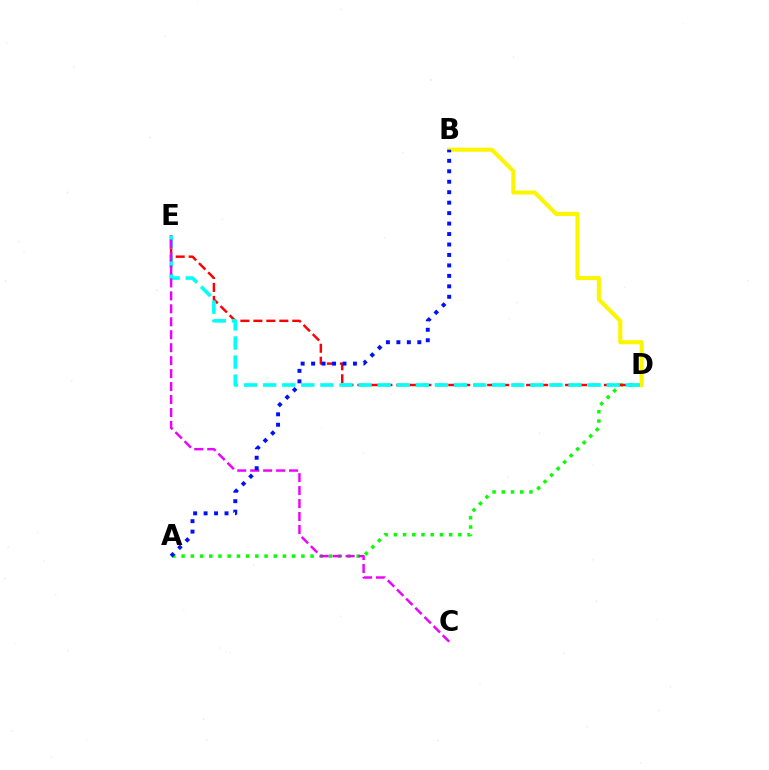{('A', 'D'): [{'color': '#08ff00', 'line_style': 'dotted', 'thickness': 2.5}], ('D', 'E'): [{'color': '#ff0000', 'line_style': 'dashed', 'thickness': 1.76}, {'color': '#00fff6', 'line_style': 'dashed', 'thickness': 2.59}], ('B', 'D'): [{'color': '#fcf500', 'line_style': 'solid', 'thickness': 2.94}], ('C', 'E'): [{'color': '#ee00ff', 'line_style': 'dashed', 'thickness': 1.76}], ('A', 'B'): [{'color': '#0010ff', 'line_style': 'dotted', 'thickness': 2.84}]}